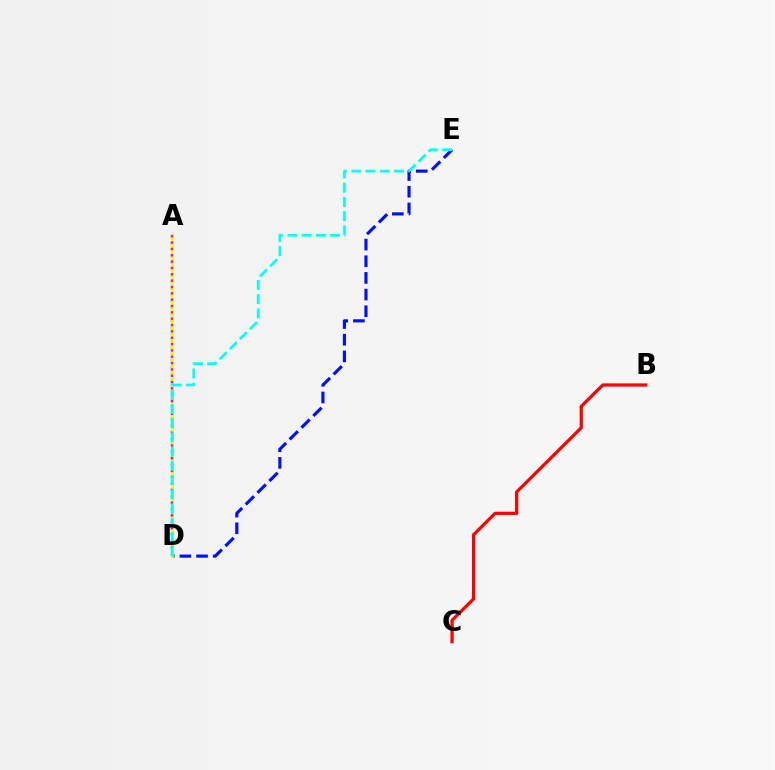{('D', 'E'): [{'color': '#0010ff', 'line_style': 'dashed', 'thickness': 2.26}, {'color': '#00fff6', 'line_style': 'dashed', 'thickness': 1.93}], ('A', 'D'): [{'color': '#08ff00', 'line_style': 'dotted', 'thickness': 1.76}, {'color': '#fcf500', 'line_style': 'solid', 'thickness': 1.86}, {'color': '#ee00ff', 'line_style': 'dotted', 'thickness': 1.72}], ('B', 'C'): [{'color': '#ff0000', 'line_style': 'solid', 'thickness': 2.33}]}